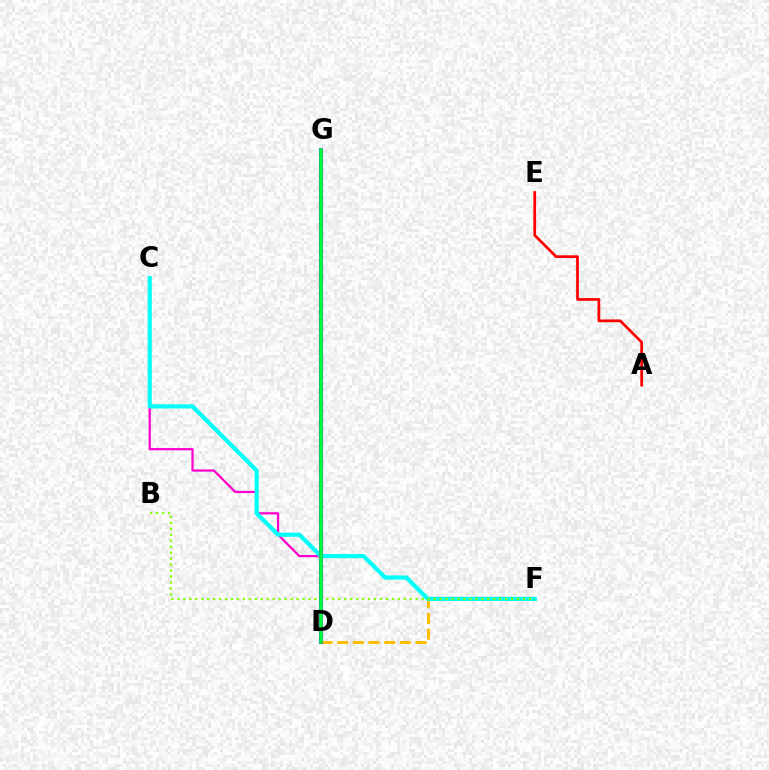{('C', 'D'): [{'color': '#ff00cf', 'line_style': 'solid', 'thickness': 1.61}], ('D', 'G'): [{'color': '#004bff', 'line_style': 'dotted', 'thickness': 2.08}, {'color': '#7200ff', 'line_style': 'solid', 'thickness': 2.96}, {'color': '#00ff39', 'line_style': 'solid', 'thickness': 2.56}], ('D', 'F'): [{'color': '#ffbd00', 'line_style': 'dashed', 'thickness': 2.13}], ('C', 'F'): [{'color': '#00fff6', 'line_style': 'solid', 'thickness': 3.0}], ('B', 'F'): [{'color': '#84ff00', 'line_style': 'dotted', 'thickness': 1.62}], ('A', 'E'): [{'color': '#ff0000', 'line_style': 'solid', 'thickness': 1.98}]}